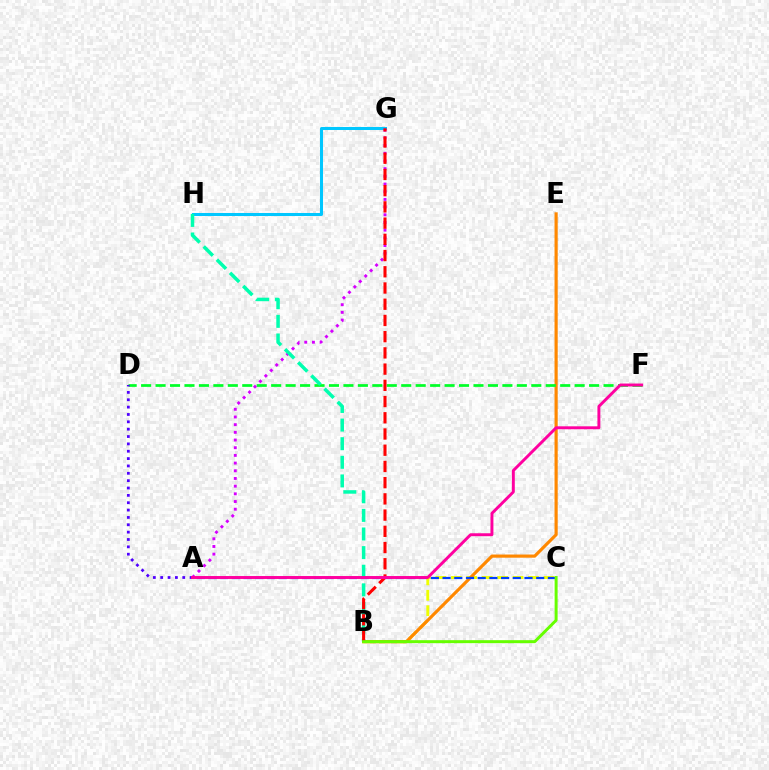{('B', 'C'): [{'color': '#eeff00', 'line_style': 'dashed', 'thickness': 2.1}, {'color': '#66ff00', 'line_style': 'solid', 'thickness': 2.15}], ('B', 'E'): [{'color': '#ff8800', 'line_style': 'solid', 'thickness': 2.28}], ('D', 'F'): [{'color': '#00ff27', 'line_style': 'dashed', 'thickness': 1.96}], ('A', 'C'): [{'color': '#003fff', 'line_style': 'dashed', 'thickness': 1.59}], ('G', 'H'): [{'color': '#00c7ff', 'line_style': 'solid', 'thickness': 2.18}], ('A', 'G'): [{'color': '#d600ff', 'line_style': 'dotted', 'thickness': 2.09}], ('A', 'D'): [{'color': '#4f00ff', 'line_style': 'dotted', 'thickness': 2.0}], ('B', 'H'): [{'color': '#00ffaf', 'line_style': 'dashed', 'thickness': 2.53}], ('B', 'G'): [{'color': '#ff0000', 'line_style': 'dashed', 'thickness': 2.2}], ('A', 'F'): [{'color': '#ff00a0', 'line_style': 'solid', 'thickness': 2.11}]}